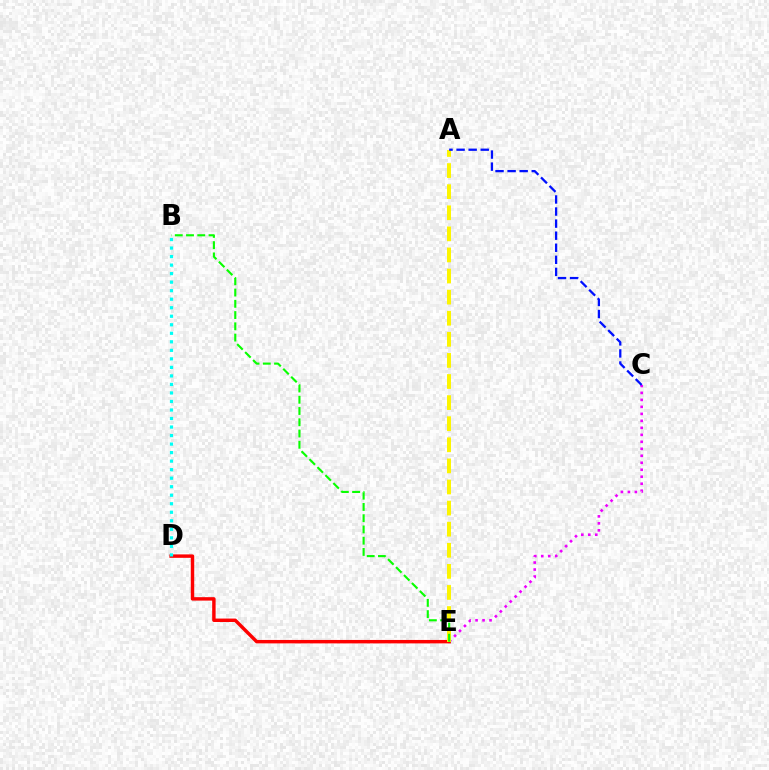{('C', 'E'): [{'color': '#ee00ff', 'line_style': 'dotted', 'thickness': 1.9}], ('D', 'E'): [{'color': '#ff0000', 'line_style': 'solid', 'thickness': 2.47}], ('A', 'E'): [{'color': '#fcf500', 'line_style': 'dashed', 'thickness': 2.87}], ('A', 'C'): [{'color': '#0010ff', 'line_style': 'dashed', 'thickness': 1.64}], ('B', 'E'): [{'color': '#08ff00', 'line_style': 'dashed', 'thickness': 1.53}], ('B', 'D'): [{'color': '#00fff6', 'line_style': 'dotted', 'thickness': 2.32}]}